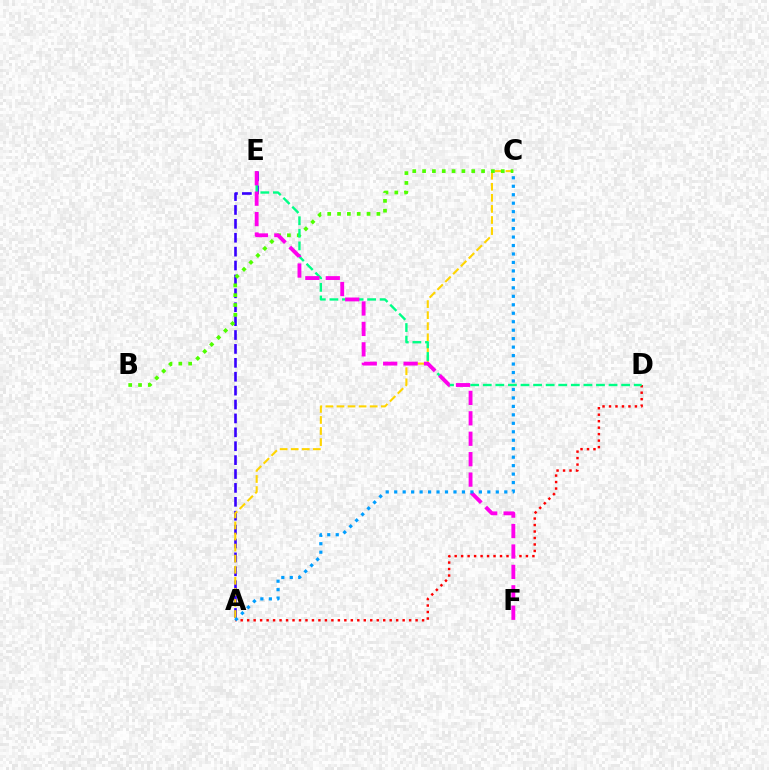{('A', 'E'): [{'color': '#3700ff', 'line_style': 'dashed', 'thickness': 1.89}], ('A', 'C'): [{'color': '#ffd500', 'line_style': 'dashed', 'thickness': 1.5}, {'color': '#009eff', 'line_style': 'dotted', 'thickness': 2.3}], ('A', 'D'): [{'color': '#ff0000', 'line_style': 'dotted', 'thickness': 1.76}], ('B', 'C'): [{'color': '#4fff00', 'line_style': 'dotted', 'thickness': 2.67}], ('D', 'E'): [{'color': '#00ff86', 'line_style': 'dashed', 'thickness': 1.71}], ('E', 'F'): [{'color': '#ff00ed', 'line_style': 'dashed', 'thickness': 2.77}]}